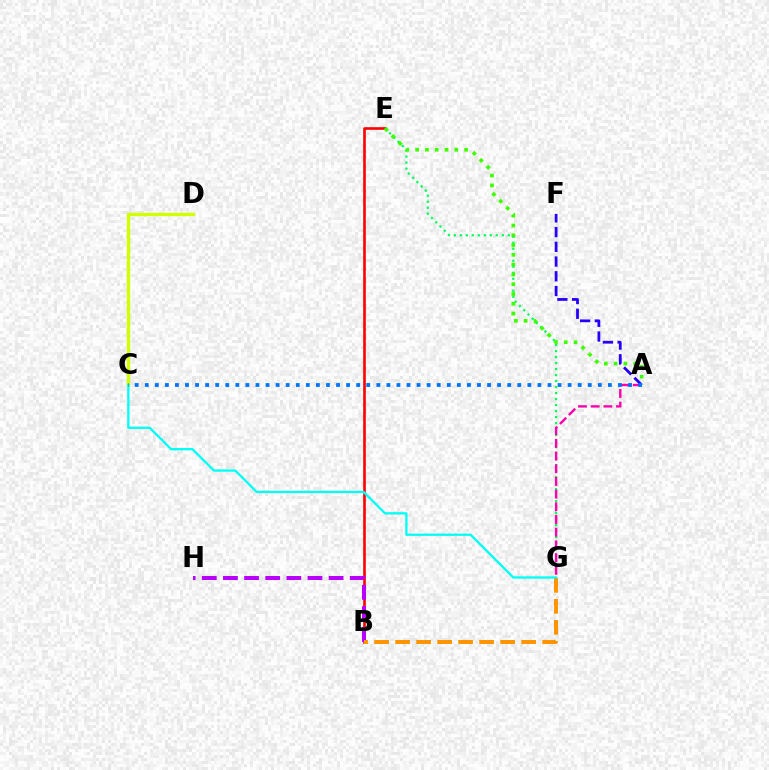{('B', 'E'): [{'color': '#ff0000', 'line_style': 'solid', 'thickness': 1.89}], ('E', 'G'): [{'color': '#00ff5c', 'line_style': 'dotted', 'thickness': 1.63}], ('A', 'E'): [{'color': '#3dff00', 'line_style': 'dotted', 'thickness': 2.66}], ('B', 'H'): [{'color': '#b900ff', 'line_style': 'dashed', 'thickness': 2.87}], ('C', 'D'): [{'color': '#d1ff00', 'line_style': 'solid', 'thickness': 2.4}], ('A', 'G'): [{'color': '#ff00ac', 'line_style': 'dashed', 'thickness': 1.72}], ('B', 'G'): [{'color': '#ff9400', 'line_style': 'dashed', 'thickness': 2.85}], ('C', 'G'): [{'color': '#00fff6', 'line_style': 'solid', 'thickness': 1.66}], ('A', 'F'): [{'color': '#2500ff', 'line_style': 'dashed', 'thickness': 2.0}], ('A', 'C'): [{'color': '#0074ff', 'line_style': 'dotted', 'thickness': 2.74}]}